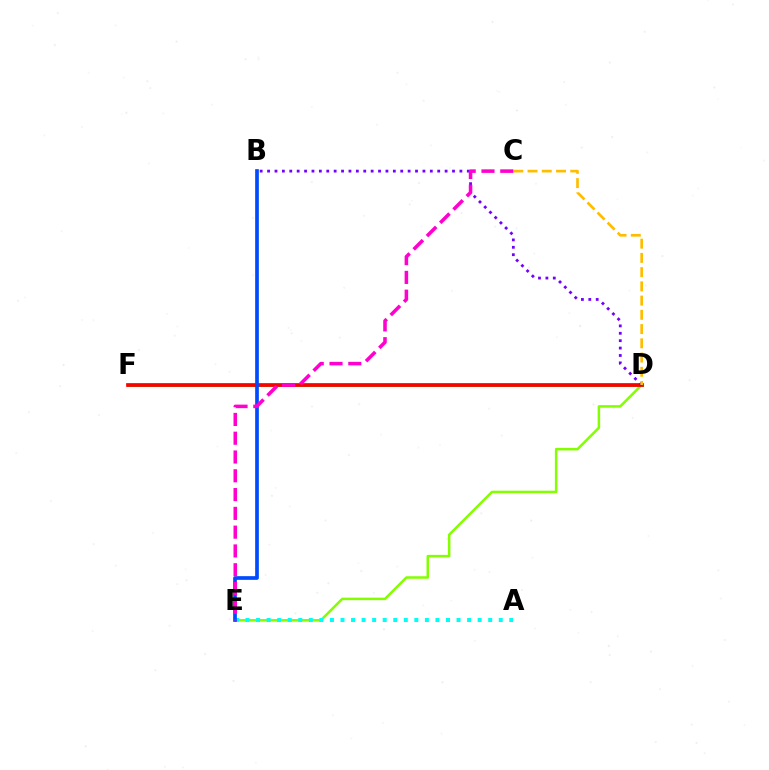{('D', 'E'): [{'color': '#84ff00', 'line_style': 'solid', 'thickness': 1.8}], ('D', 'F'): [{'color': '#00ff39', 'line_style': 'solid', 'thickness': 2.16}, {'color': '#ff0000', 'line_style': 'solid', 'thickness': 2.67}], ('B', 'D'): [{'color': '#7200ff', 'line_style': 'dotted', 'thickness': 2.01}], ('A', 'E'): [{'color': '#00fff6', 'line_style': 'dotted', 'thickness': 2.87}], ('B', 'E'): [{'color': '#004bff', 'line_style': 'solid', 'thickness': 2.65}], ('C', 'D'): [{'color': '#ffbd00', 'line_style': 'dashed', 'thickness': 1.93}], ('C', 'E'): [{'color': '#ff00cf', 'line_style': 'dashed', 'thickness': 2.55}]}